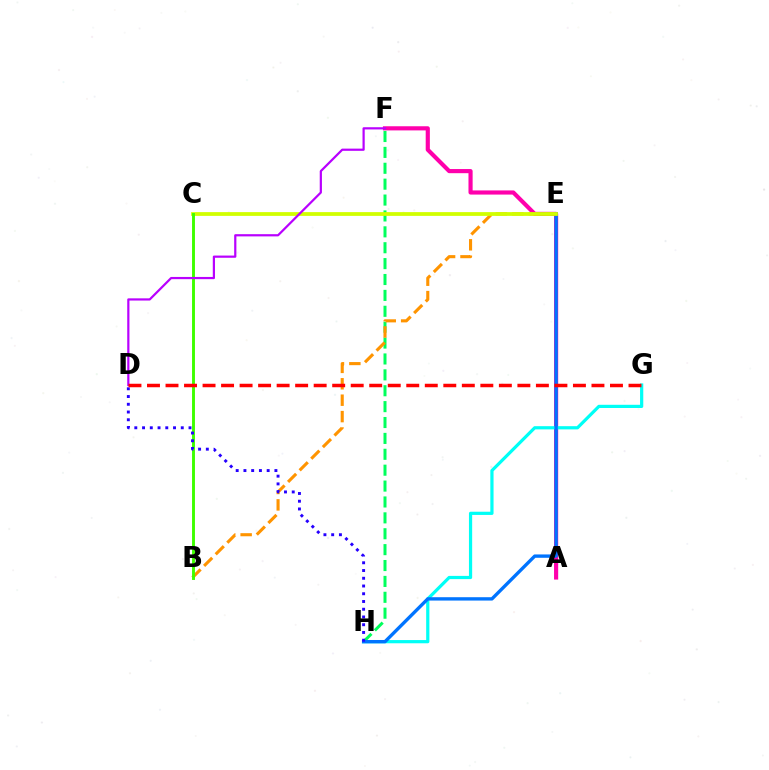{('A', 'F'): [{'color': '#ff00ac', 'line_style': 'solid', 'thickness': 2.99}], ('F', 'H'): [{'color': '#00ff5c', 'line_style': 'dashed', 'thickness': 2.16}], ('B', 'E'): [{'color': '#ff9400', 'line_style': 'dashed', 'thickness': 2.23}], ('G', 'H'): [{'color': '#00fff6', 'line_style': 'solid', 'thickness': 2.31}], ('E', 'H'): [{'color': '#0074ff', 'line_style': 'solid', 'thickness': 2.42}], ('C', 'E'): [{'color': '#d1ff00', 'line_style': 'solid', 'thickness': 2.71}], ('B', 'C'): [{'color': '#3dff00', 'line_style': 'solid', 'thickness': 2.09}], ('D', 'F'): [{'color': '#b900ff', 'line_style': 'solid', 'thickness': 1.59}], ('D', 'H'): [{'color': '#2500ff', 'line_style': 'dotted', 'thickness': 2.1}], ('D', 'G'): [{'color': '#ff0000', 'line_style': 'dashed', 'thickness': 2.52}]}